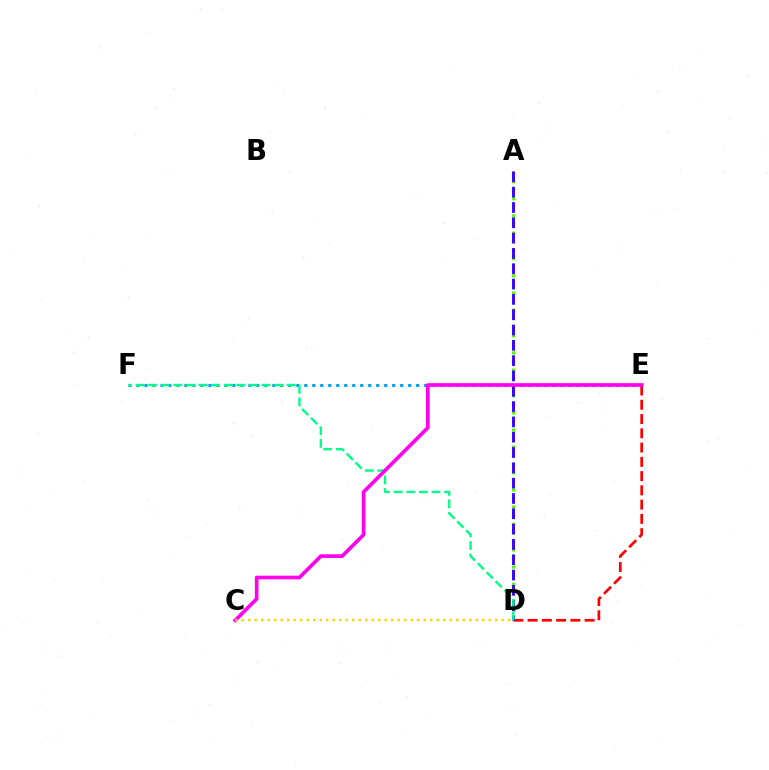{('E', 'F'): [{'color': '#009eff', 'line_style': 'dotted', 'thickness': 2.17}], ('A', 'D'): [{'color': '#4fff00', 'line_style': 'dotted', 'thickness': 2.33}, {'color': '#3700ff', 'line_style': 'dashed', 'thickness': 2.08}], ('D', 'E'): [{'color': '#ff0000', 'line_style': 'dashed', 'thickness': 1.94}], ('D', 'F'): [{'color': '#00ff86', 'line_style': 'dashed', 'thickness': 1.71}], ('C', 'E'): [{'color': '#ff00ed', 'line_style': 'solid', 'thickness': 2.63}], ('C', 'D'): [{'color': '#ffd500', 'line_style': 'dotted', 'thickness': 1.77}]}